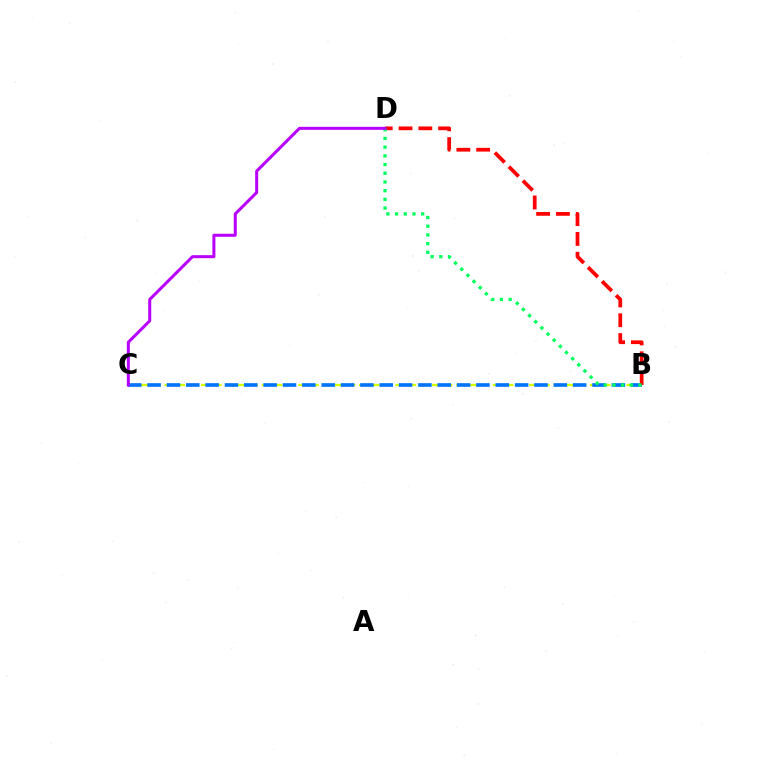{('B', 'C'): [{'color': '#d1ff00', 'line_style': 'dashed', 'thickness': 1.65}, {'color': '#0074ff', 'line_style': 'dashed', 'thickness': 2.63}], ('B', 'D'): [{'color': '#ff0000', 'line_style': 'dashed', 'thickness': 2.69}, {'color': '#00ff5c', 'line_style': 'dotted', 'thickness': 2.36}], ('C', 'D'): [{'color': '#b900ff', 'line_style': 'solid', 'thickness': 2.17}]}